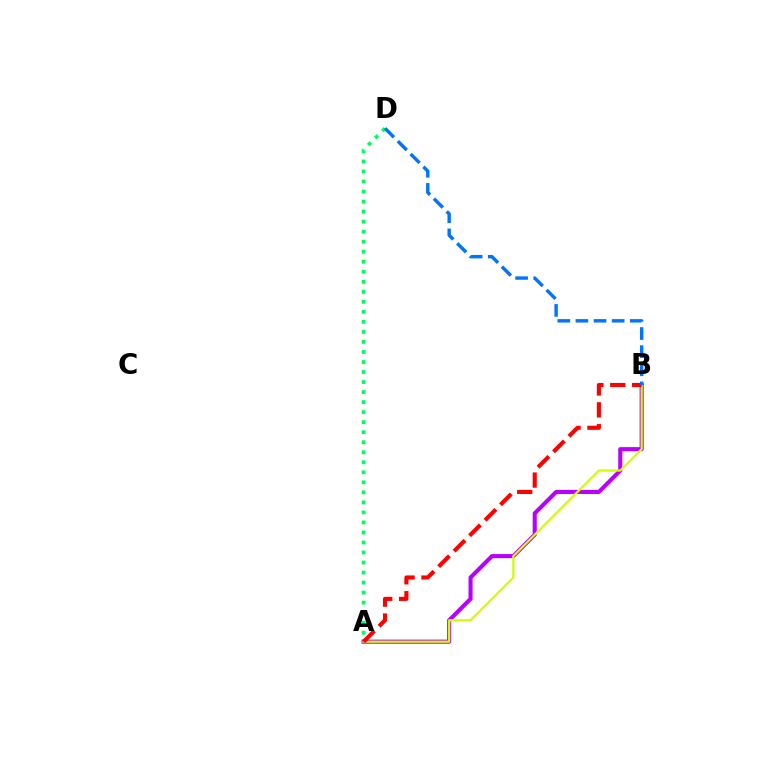{('A', 'B'): [{'color': '#b900ff', 'line_style': 'solid', 'thickness': 2.95}, {'color': '#d1ff00', 'line_style': 'solid', 'thickness': 1.6}, {'color': '#ff0000', 'line_style': 'dashed', 'thickness': 2.97}], ('A', 'D'): [{'color': '#00ff5c', 'line_style': 'dotted', 'thickness': 2.72}], ('B', 'D'): [{'color': '#0074ff', 'line_style': 'dashed', 'thickness': 2.46}]}